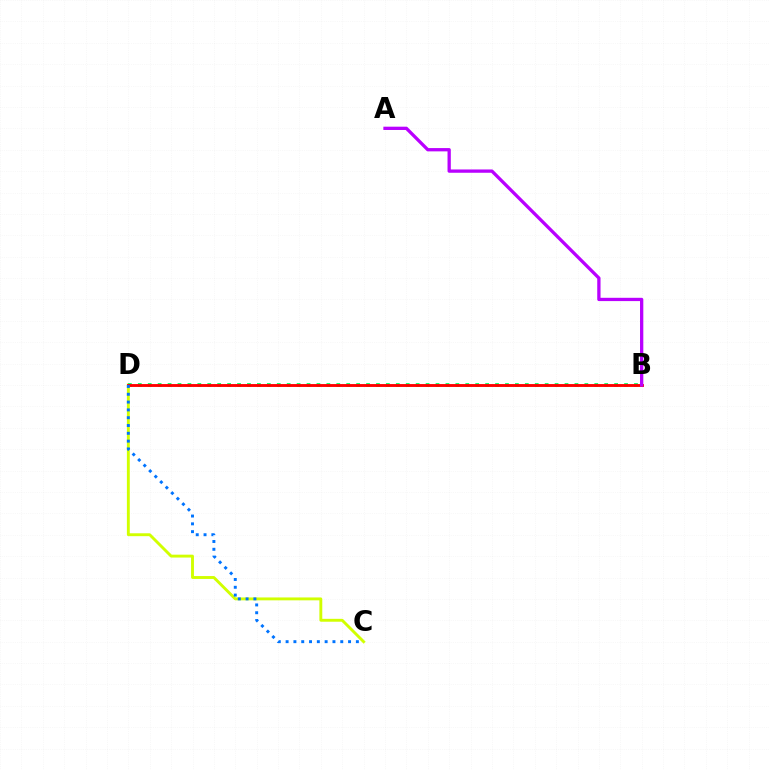{('C', 'D'): [{'color': '#d1ff00', 'line_style': 'solid', 'thickness': 2.08}, {'color': '#0074ff', 'line_style': 'dotted', 'thickness': 2.12}], ('B', 'D'): [{'color': '#00ff5c', 'line_style': 'dotted', 'thickness': 2.7}, {'color': '#ff0000', 'line_style': 'solid', 'thickness': 2.06}], ('A', 'B'): [{'color': '#b900ff', 'line_style': 'solid', 'thickness': 2.37}]}